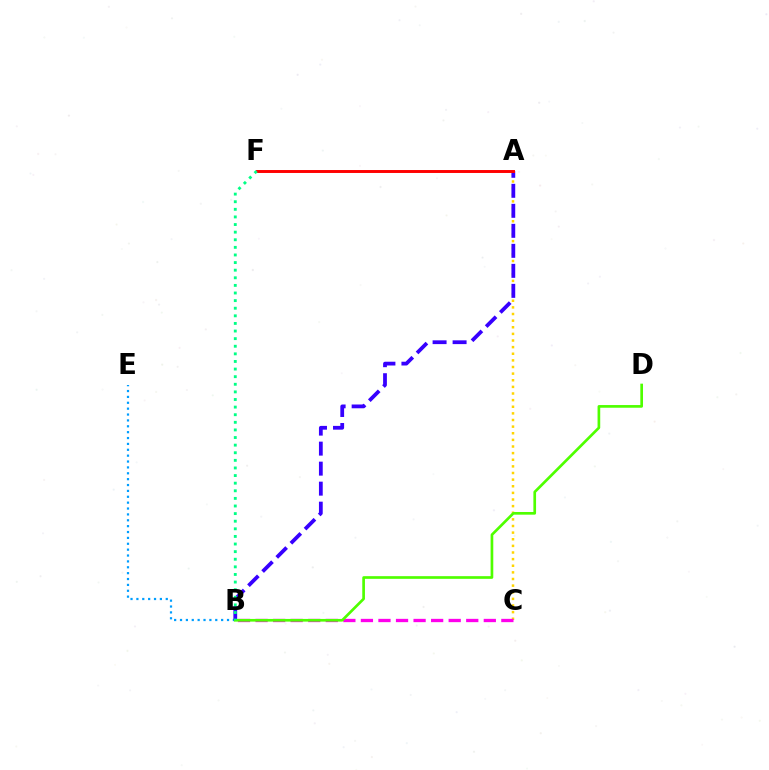{('B', 'E'): [{'color': '#009eff', 'line_style': 'dotted', 'thickness': 1.6}], ('A', 'C'): [{'color': '#ffd500', 'line_style': 'dotted', 'thickness': 1.8}], ('B', 'C'): [{'color': '#ff00ed', 'line_style': 'dashed', 'thickness': 2.39}], ('A', 'B'): [{'color': '#3700ff', 'line_style': 'dashed', 'thickness': 2.72}], ('B', 'D'): [{'color': '#4fff00', 'line_style': 'solid', 'thickness': 1.93}], ('A', 'F'): [{'color': '#ff0000', 'line_style': 'solid', 'thickness': 2.11}], ('B', 'F'): [{'color': '#00ff86', 'line_style': 'dotted', 'thickness': 2.07}]}